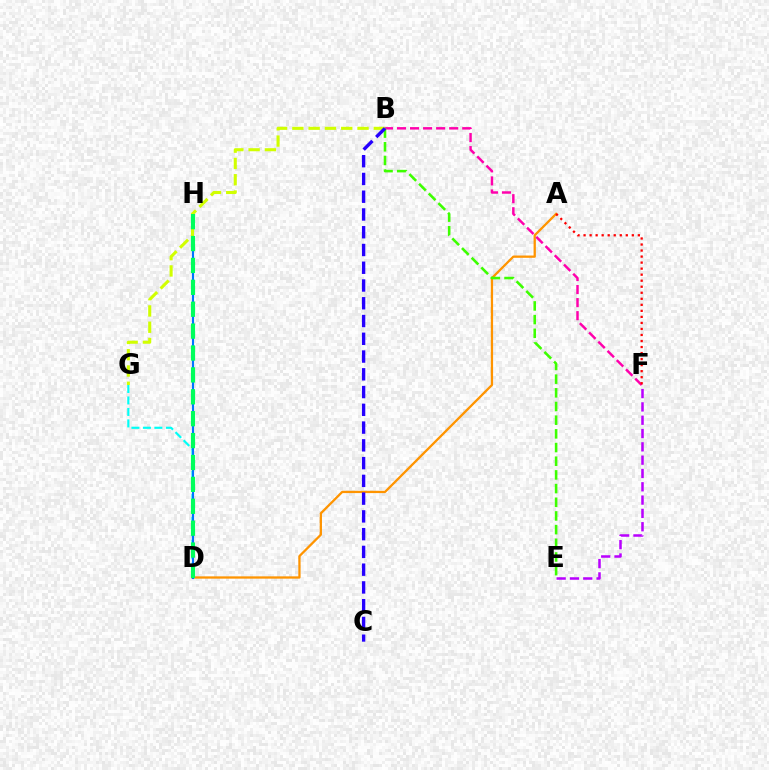{('A', 'D'): [{'color': '#ff9400', 'line_style': 'solid', 'thickness': 1.65}], ('E', 'F'): [{'color': '#b900ff', 'line_style': 'dashed', 'thickness': 1.81}], ('D', 'G'): [{'color': '#00fff6', 'line_style': 'dashed', 'thickness': 1.56}], ('B', 'F'): [{'color': '#ff00ac', 'line_style': 'dashed', 'thickness': 1.77}], ('D', 'H'): [{'color': '#0074ff', 'line_style': 'solid', 'thickness': 1.53}, {'color': '#00ff5c', 'line_style': 'dashed', 'thickness': 2.97}], ('A', 'F'): [{'color': '#ff0000', 'line_style': 'dotted', 'thickness': 1.64}], ('B', 'G'): [{'color': '#d1ff00', 'line_style': 'dashed', 'thickness': 2.21}], ('B', 'E'): [{'color': '#3dff00', 'line_style': 'dashed', 'thickness': 1.86}], ('B', 'C'): [{'color': '#2500ff', 'line_style': 'dashed', 'thickness': 2.41}]}